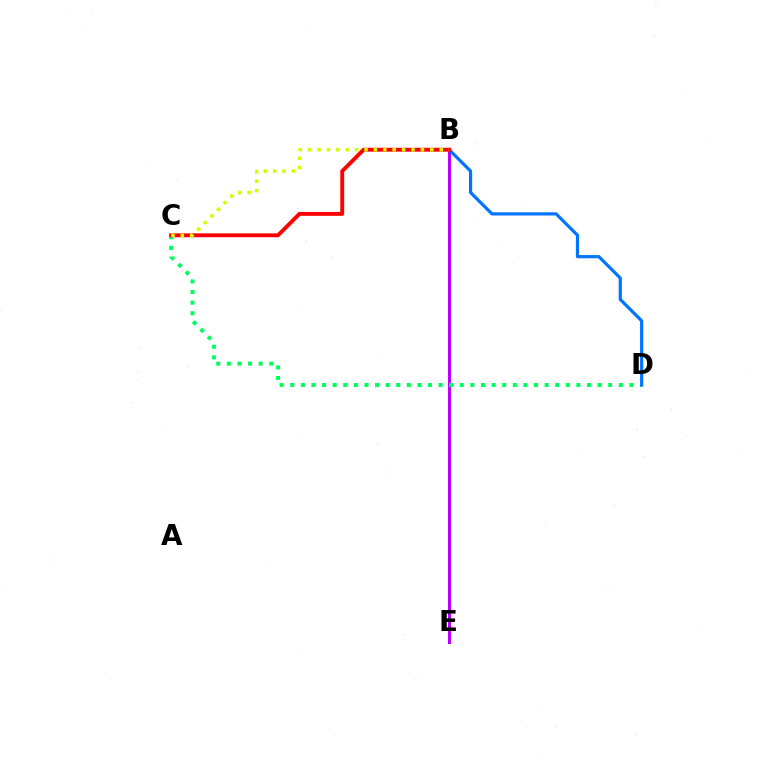{('B', 'E'): [{'color': '#b900ff', 'line_style': 'solid', 'thickness': 2.16}], ('C', 'D'): [{'color': '#00ff5c', 'line_style': 'dotted', 'thickness': 2.88}], ('B', 'D'): [{'color': '#0074ff', 'line_style': 'solid', 'thickness': 2.3}], ('B', 'C'): [{'color': '#ff0000', 'line_style': 'solid', 'thickness': 2.8}, {'color': '#d1ff00', 'line_style': 'dotted', 'thickness': 2.55}]}